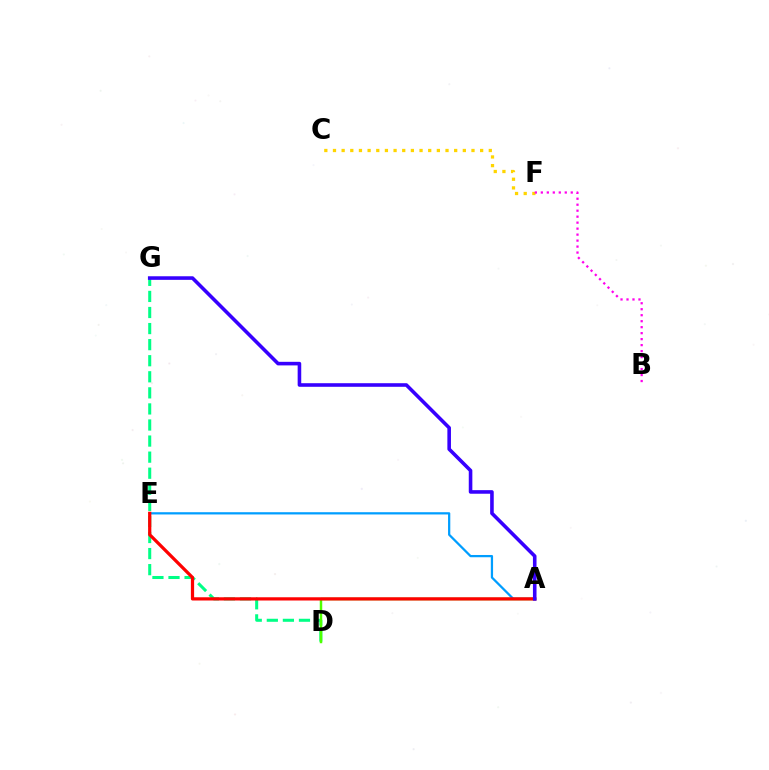{('D', 'G'): [{'color': '#00ff86', 'line_style': 'dashed', 'thickness': 2.18}], ('C', 'F'): [{'color': '#ffd500', 'line_style': 'dotted', 'thickness': 2.35}], ('A', 'D'): [{'color': '#4fff00', 'line_style': 'solid', 'thickness': 1.78}], ('A', 'E'): [{'color': '#009eff', 'line_style': 'solid', 'thickness': 1.62}, {'color': '#ff0000', 'line_style': 'solid', 'thickness': 2.33}], ('A', 'G'): [{'color': '#3700ff', 'line_style': 'solid', 'thickness': 2.58}], ('B', 'F'): [{'color': '#ff00ed', 'line_style': 'dotted', 'thickness': 1.63}]}